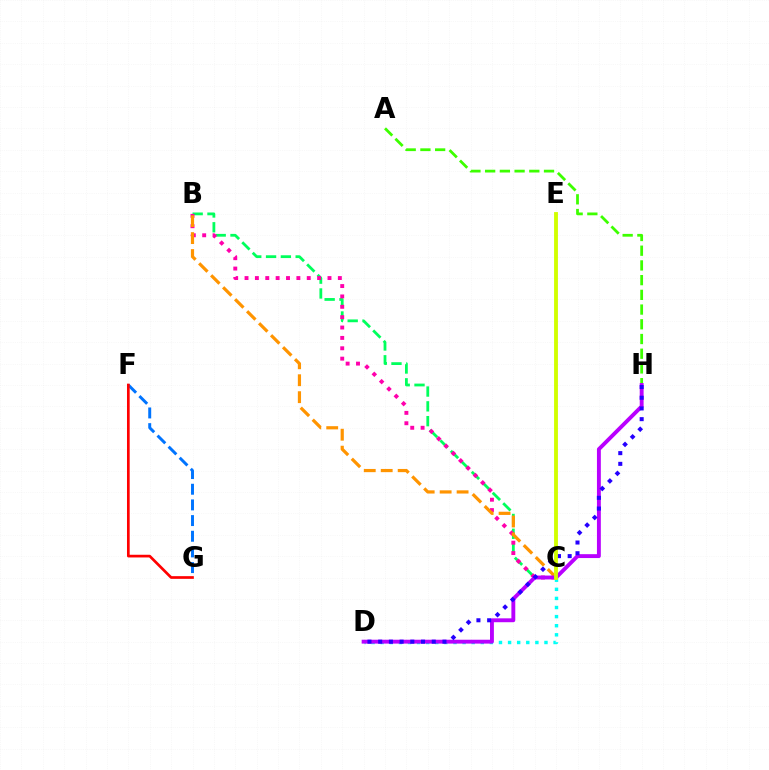{('B', 'C'): [{'color': '#00ff5c', 'line_style': 'dashed', 'thickness': 2.01}, {'color': '#ff00ac', 'line_style': 'dotted', 'thickness': 2.82}, {'color': '#ff9400', 'line_style': 'dashed', 'thickness': 2.3}], ('F', 'G'): [{'color': '#0074ff', 'line_style': 'dashed', 'thickness': 2.13}, {'color': '#ff0000', 'line_style': 'solid', 'thickness': 1.94}], ('C', 'D'): [{'color': '#00fff6', 'line_style': 'dotted', 'thickness': 2.47}], ('A', 'H'): [{'color': '#3dff00', 'line_style': 'dashed', 'thickness': 2.0}], ('D', 'H'): [{'color': '#b900ff', 'line_style': 'solid', 'thickness': 2.8}, {'color': '#2500ff', 'line_style': 'dotted', 'thickness': 2.91}], ('C', 'E'): [{'color': '#d1ff00', 'line_style': 'solid', 'thickness': 2.77}]}